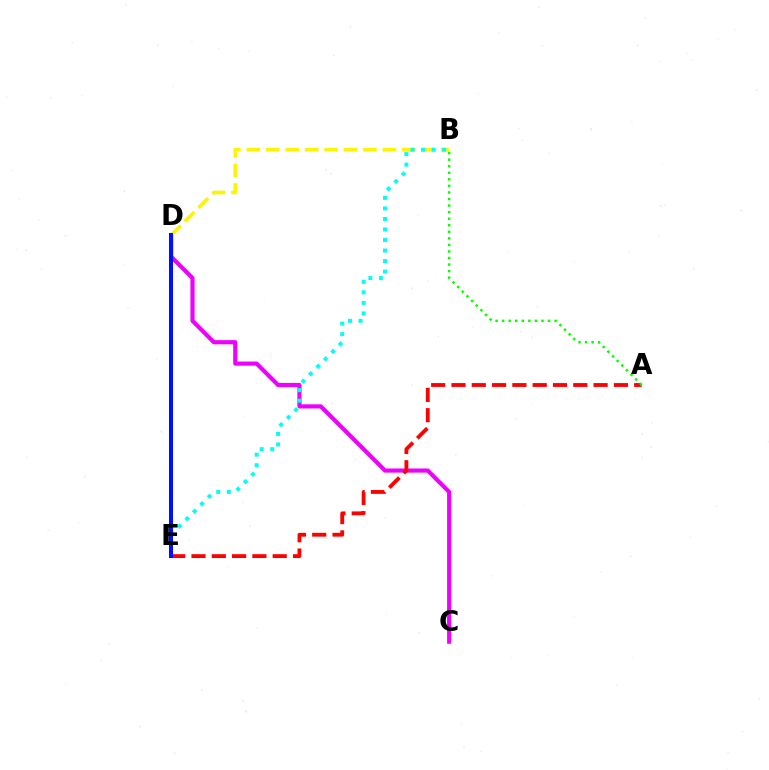{('C', 'D'): [{'color': '#ee00ff', 'line_style': 'solid', 'thickness': 2.99}], ('B', 'D'): [{'color': '#fcf500', 'line_style': 'dashed', 'thickness': 2.64}], ('B', 'E'): [{'color': '#00fff6', 'line_style': 'dotted', 'thickness': 2.86}], ('A', 'E'): [{'color': '#ff0000', 'line_style': 'dashed', 'thickness': 2.76}], ('A', 'B'): [{'color': '#08ff00', 'line_style': 'dotted', 'thickness': 1.78}], ('D', 'E'): [{'color': '#0010ff', 'line_style': 'solid', 'thickness': 2.9}]}